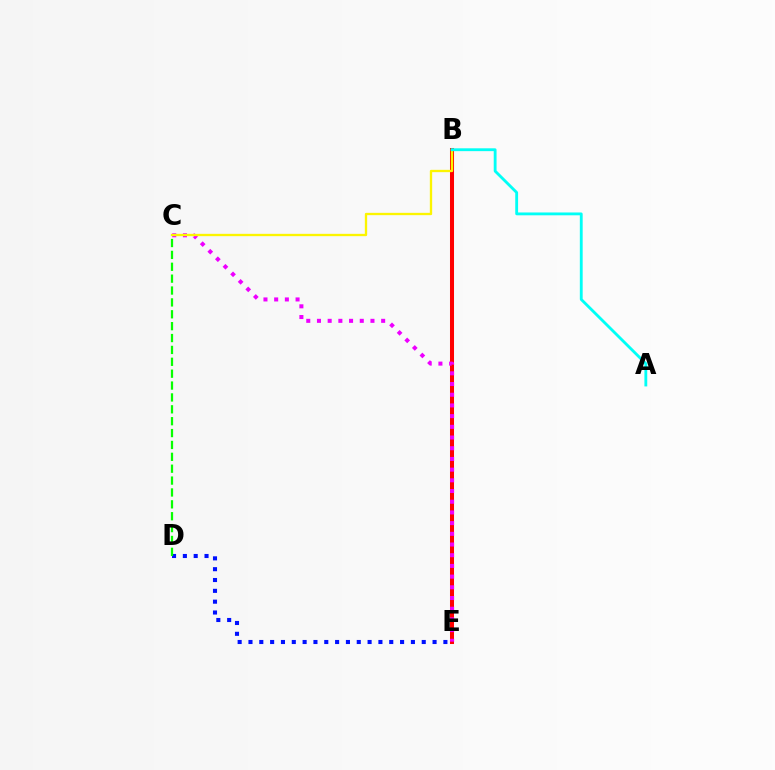{('B', 'E'): [{'color': '#ff0000', 'line_style': 'solid', 'thickness': 2.9}], ('D', 'E'): [{'color': '#0010ff', 'line_style': 'dotted', 'thickness': 2.94}], ('C', 'D'): [{'color': '#08ff00', 'line_style': 'dashed', 'thickness': 1.61}], ('C', 'E'): [{'color': '#ee00ff', 'line_style': 'dotted', 'thickness': 2.91}], ('B', 'C'): [{'color': '#fcf500', 'line_style': 'solid', 'thickness': 1.68}], ('A', 'B'): [{'color': '#00fff6', 'line_style': 'solid', 'thickness': 2.04}]}